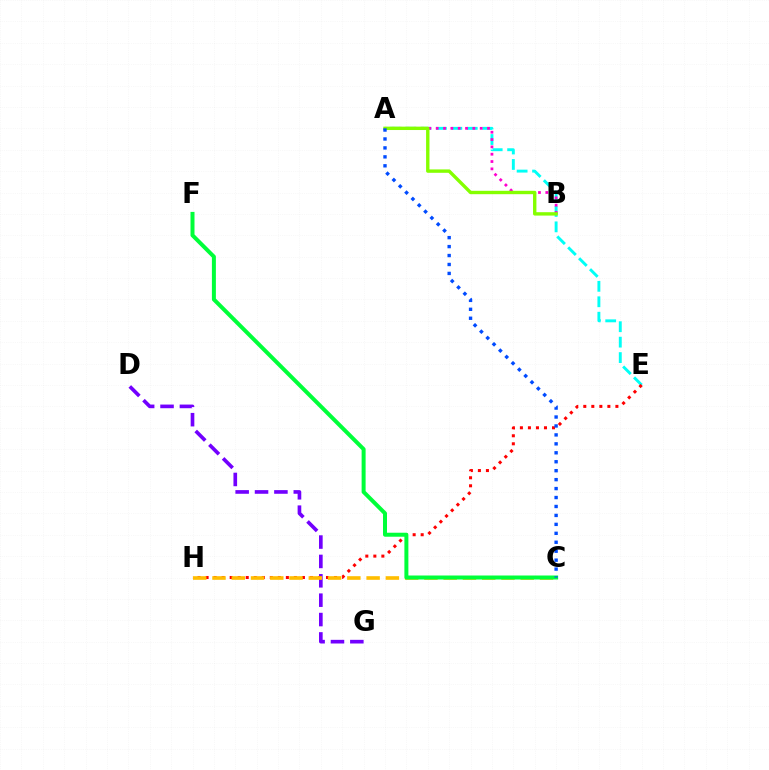{('A', 'E'): [{'color': '#00fff6', 'line_style': 'dashed', 'thickness': 2.1}], ('D', 'G'): [{'color': '#7200ff', 'line_style': 'dashed', 'thickness': 2.63}], ('A', 'B'): [{'color': '#ff00cf', 'line_style': 'dotted', 'thickness': 1.99}, {'color': '#84ff00', 'line_style': 'solid', 'thickness': 2.44}], ('E', 'H'): [{'color': '#ff0000', 'line_style': 'dotted', 'thickness': 2.18}], ('C', 'H'): [{'color': '#ffbd00', 'line_style': 'dashed', 'thickness': 2.62}], ('C', 'F'): [{'color': '#00ff39', 'line_style': 'solid', 'thickness': 2.87}], ('A', 'C'): [{'color': '#004bff', 'line_style': 'dotted', 'thickness': 2.43}]}